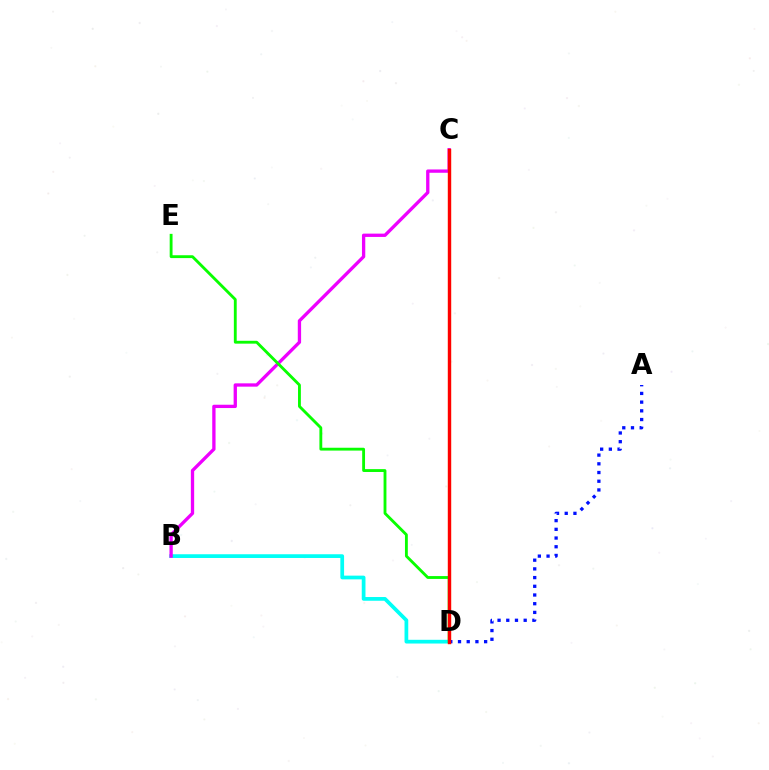{('B', 'D'): [{'color': '#00fff6', 'line_style': 'solid', 'thickness': 2.69}], ('C', 'D'): [{'color': '#fcf500', 'line_style': 'solid', 'thickness': 2.26}, {'color': '#ff0000', 'line_style': 'solid', 'thickness': 2.43}], ('B', 'C'): [{'color': '#ee00ff', 'line_style': 'solid', 'thickness': 2.38}], ('A', 'D'): [{'color': '#0010ff', 'line_style': 'dotted', 'thickness': 2.37}], ('D', 'E'): [{'color': '#08ff00', 'line_style': 'solid', 'thickness': 2.05}]}